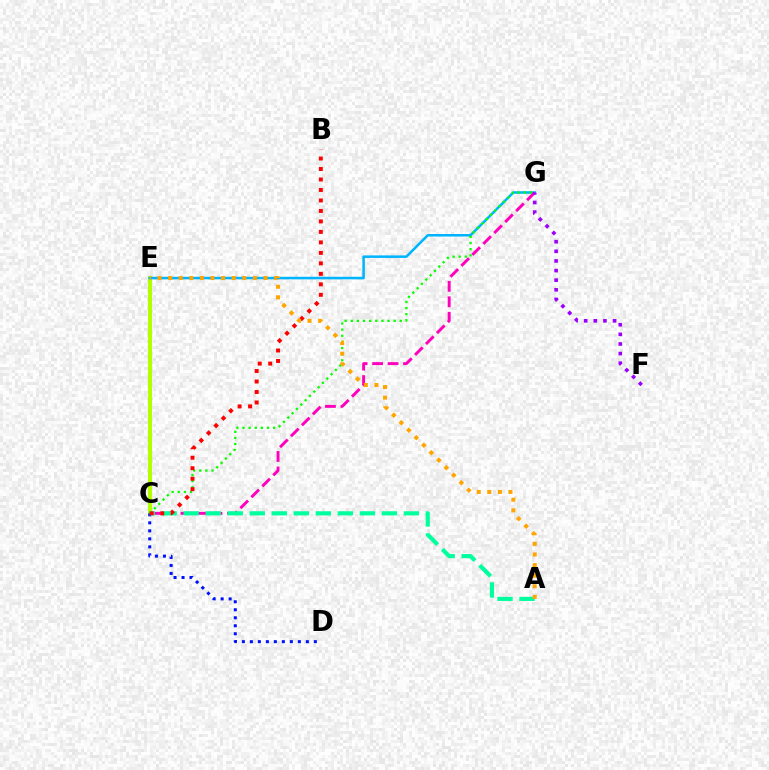{('C', 'E'): [{'color': '#b3ff00', 'line_style': 'solid', 'thickness': 2.92}], ('E', 'G'): [{'color': '#00b5ff', 'line_style': 'solid', 'thickness': 1.82}], ('C', 'G'): [{'color': '#ff00bd', 'line_style': 'dashed', 'thickness': 2.1}, {'color': '#08ff00', 'line_style': 'dotted', 'thickness': 1.66}], ('C', 'D'): [{'color': '#0010ff', 'line_style': 'dotted', 'thickness': 2.17}], ('A', 'C'): [{'color': '#00ff9d', 'line_style': 'dashed', 'thickness': 2.99}], ('B', 'C'): [{'color': '#ff0000', 'line_style': 'dotted', 'thickness': 2.85}], ('A', 'E'): [{'color': '#ffa500', 'line_style': 'dotted', 'thickness': 2.88}], ('F', 'G'): [{'color': '#9b00ff', 'line_style': 'dotted', 'thickness': 2.61}]}